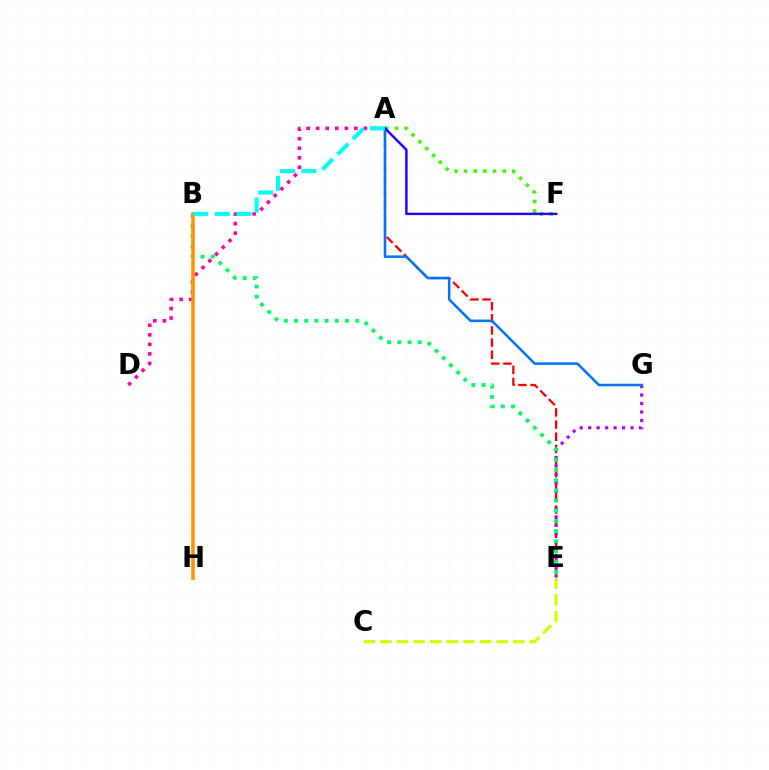{('A', 'D'): [{'color': '#ff00ac', 'line_style': 'dotted', 'thickness': 2.59}], ('A', 'E'): [{'color': '#ff0000', 'line_style': 'dashed', 'thickness': 1.65}], ('C', 'E'): [{'color': '#d1ff00', 'line_style': 'dashed', 'thickness': 2.26}], ('E', 'G'): [{'color': '#b900ff', 'line_style': 'dotted', 'thickness': 2.3}], ('B', 'E'): [{'color': '#00ff5c', 'line_style': 'dotted', 'thickness': 2.77}], ('B', 'H'): [{'color': '#ff9400', 'line_style': 'solid', 'thickness': 2.62}], ('A', 'F'): [{'color': '#3dff00', 'line_style': 'dotted', 'thickness': 2.62}, {'color': '#2500ff', 'line_style': 'solid', 'thickness': 1.77}], ('A', 'G'): [{'color': '#0074ff', 'line_style': 'solid', 'thickness': 1.82}], ('A', 'B'): [{'color': '#00fff6', 'line_style': 'dashed', 'thickness': 2.93}]}